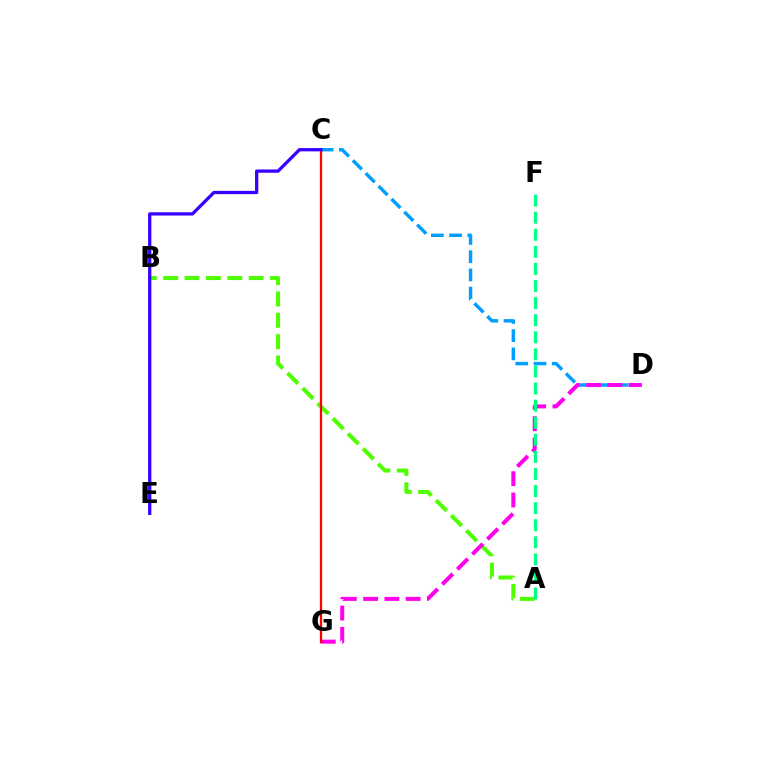{('A', 'B'): [{'color': '#4fff00', 'line_style': 'dashed', 'thickness': 2.9}], ('C', 'G'): [{'color': '#ffd500', 'line_style': 'dotted', 'thickness': 1.56}, {'color': '#ff0000', 'line_style': 'solid', 'thickness': 1.61}], ('C', 'D'): [{'color': '#009eff', 'line_style': 'dashed', 'thickness': 2.47}], ('D', 'G'): [{'color': '#ff00ed', 'line_style': 'dashed', 'thickness': 2.89}], ('C', 'E'): [{'color': '#3700ff', 'line_style': 'solid', 'thickness': 2.36}], ('A', 'F'): [{'color': '#00ff86', 'line_style': 'dashed', 'thickness': 2.32}]}